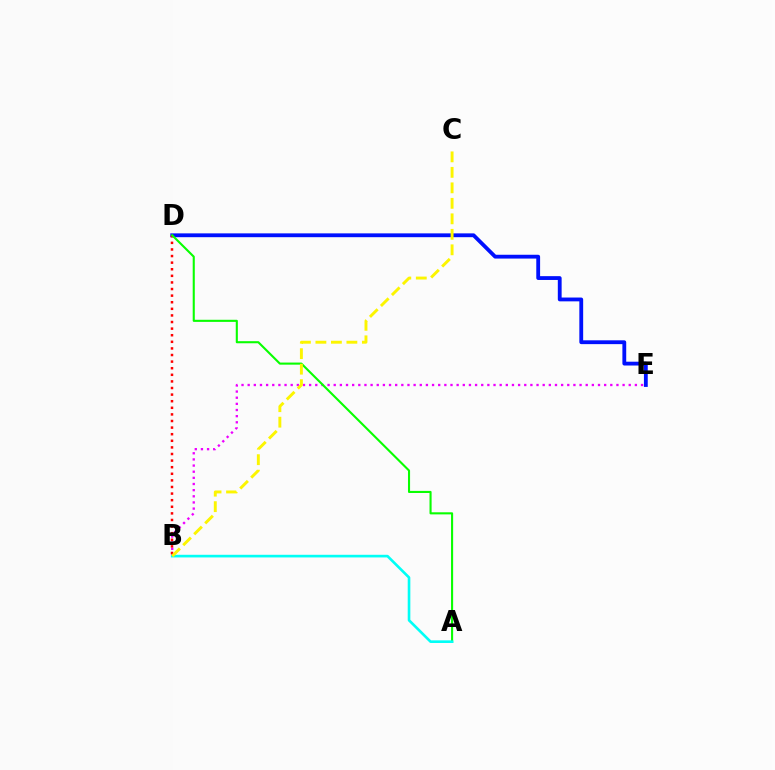{('B', 'E'): [{'color': '#ee00ff', 'line_style': 'dotted', 'thickness': 1.67}], ('D', 'E'): [{'color': '#0010ff', 'line_style': 'solid', 'thickness': 2.75}], ('B', 'D'): [{'color': '#ff0000', 'line_style': 'dotted', 'thickness': 1.79}], ('A', 'D'): [{'color': '#08ff00', 'line_style': 'solid', 'thickness': 1.51}], ('A', 'B'): [{'color': '#00fff6', 'line_style': 'solid', 'thickness': 1.9}], ('B', 'C'): [{'color': '#fcf500', 'line_style': 'dashed', 'thickness': 2.1}]}